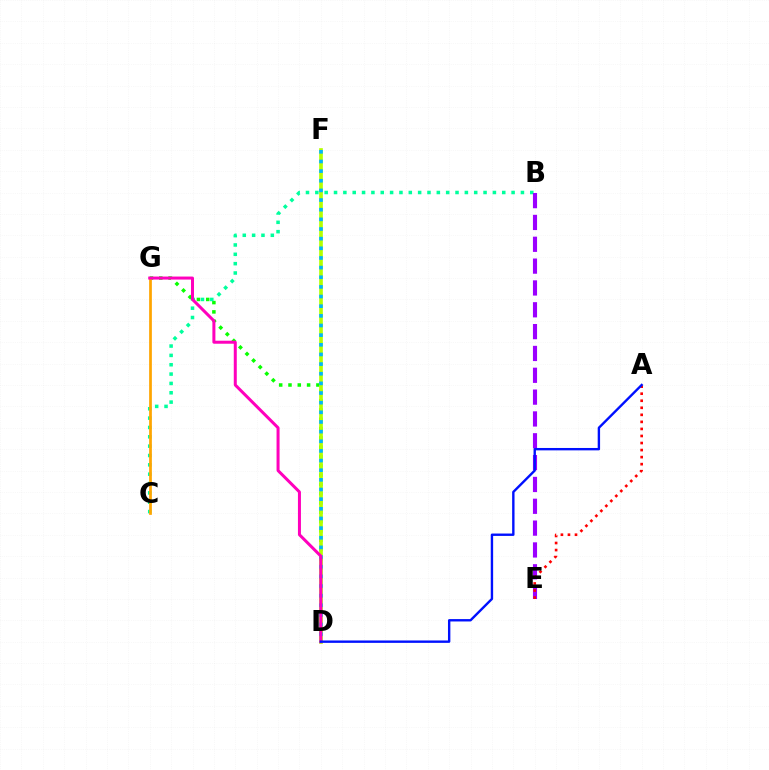{('D', 'G'): [{'color': '#08ff00', 'line_style': 'dotted', 'thickness': 2.53}, {'color': '#ff00bd', 'line_style': 'solid', 'thickness': 2.17}], ('B', 'C'): [{'color': '#00ff9d', 'line_style': 'dotted', 'thickness': 2.54}], ('C', 'G'): [{'color': '#ffa500', 'line_style': 'solid', 'thickness': 1.96}], ('B', 'E'): [{'color': '#9b00ff', 'line_style': 'dashed', 'thickness': 2.97}], ('D', 'F'): [{'color': '#b3ff00', 'line_style': 'solid', 'thickness': 2.64}, {'color': '#00b5ff', 'line_style': 'dotted', 'thickness': 2.62}], ('A', 'E'): [{'color': '#ff0000', 'line_style': 'dotted', 'thickness': 1.91}], ('A', 'D'): [{'color': '#0010ff', 'line_style': 'solid', 'thickness': 1.72}]}